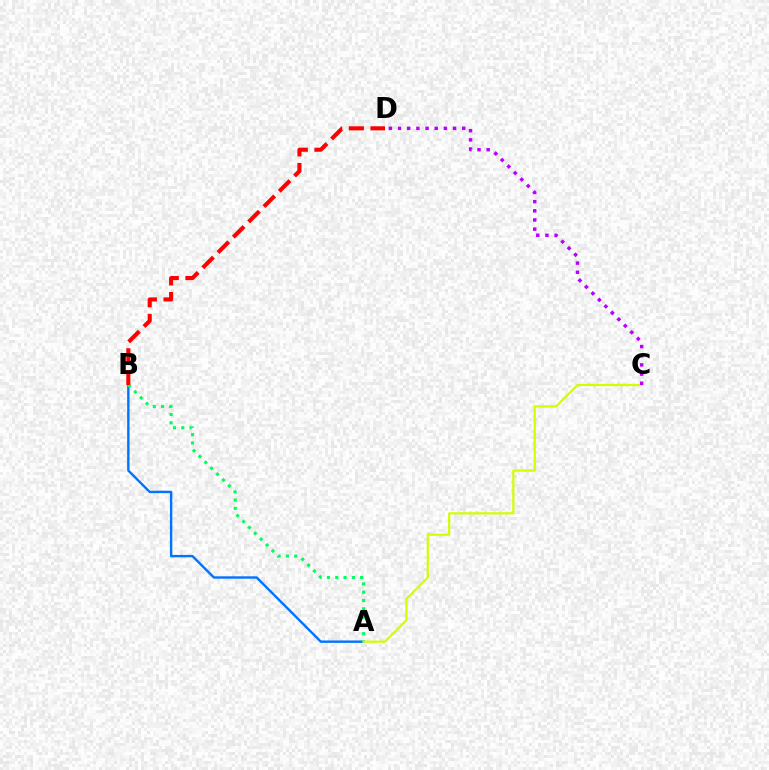{('A', 'B'): [{'color': '#0074ff', 'line_style': 'solid', 'thickness': 1.72}, {'color': '#00ff5c', 'line_style': 'dotted', 'thickness': 2.26}], ('A', 'C'): [{'color': '#d1ff00', 'line_style': 'solid', 'thickness': 1.59}], ('B', 'D'): [{'color': '#ff0000', 'line_style': 'dashed', 'thickness': 2.94}], ('C', 'D'): [{'color': '#b900ff', 'line_style': 'dotted', 'thickness': 2.49}]}